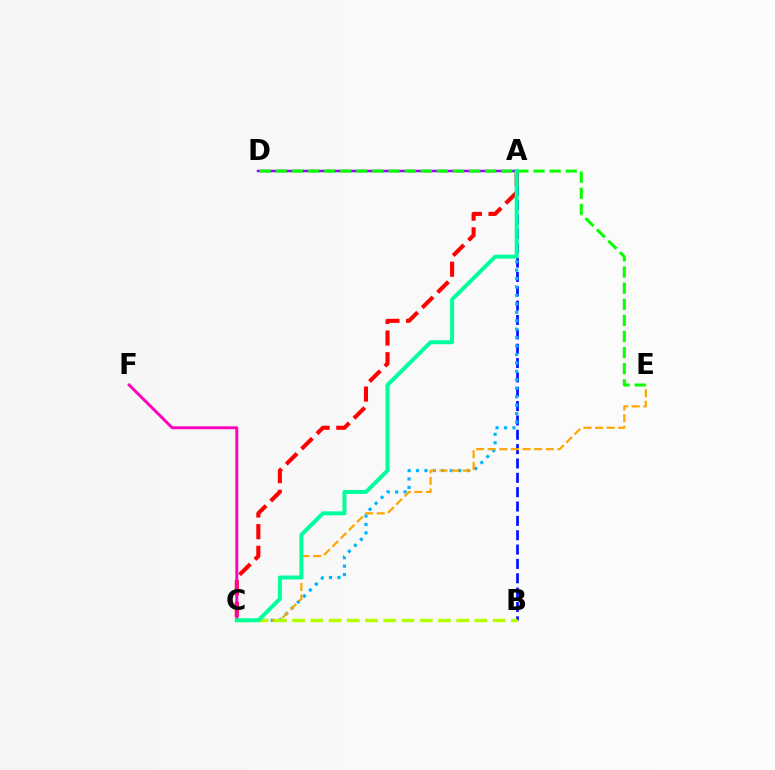{('A', 'B'): [{'color': '#0010ff', 'line_style': 'dashed', 'thickness': 1.95}], ('A', 'C'): [{'color': '#ff0000', 'line_style': 'dashed', 'thickness': 2.94}, {'color': '#00b5ff', 'line_style': 'dotted', 'thickness': 2.29}, {'color': '#00ff9d', 'line_style': 'solid', 'thickness': 2.86}], ('A', 'D'): [{'color': '#9b00ff', 'line_style': 'solid', 'thickness': 1.79}], ('D', 'E'): [{'color': '#08ff00', 'line_style': 'dashed', 'thickness': 2.19}], ('C', 'E'): [{'color': '#ffa500', 'line_style': 'dashed', 'thickness': 1.58}], ('B', 'C'): [{'color': '#b3ff00', 'line_style': 'dashed', 'thickness': 2.48}], ('C', 'F'): [{'color': '#ff00bd', 'line_style': 'solid', 'thickness': 2.11}]}